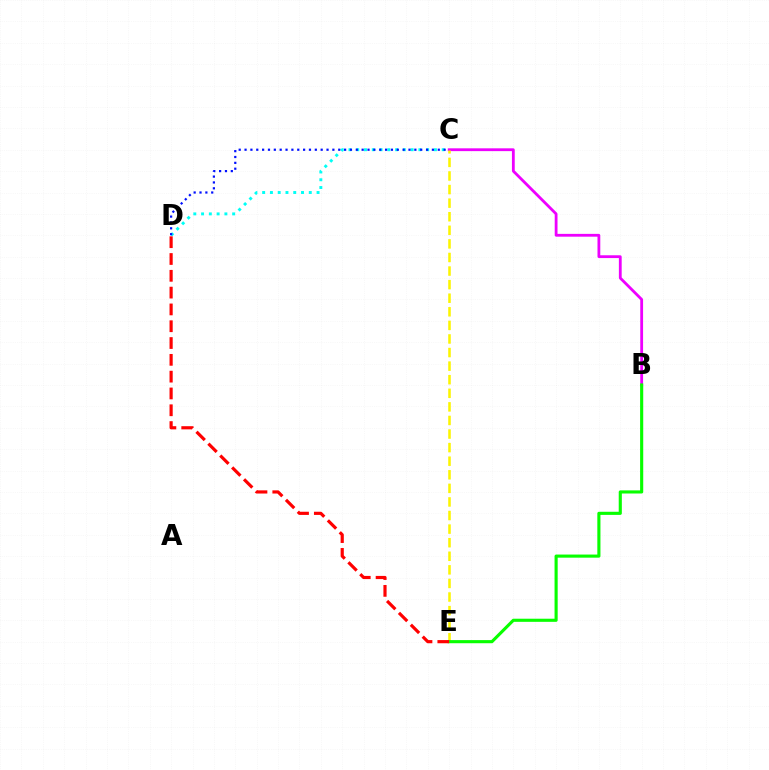{('B', 'C'): [{'color': '#ee00ff', 'line_style': 'solid', 'thickness': 2.02}], ('C', 'E'): [{'color': '#fcf500', 'line_style': 'dashed', 'thickness': 1.85}], ('B', 'E'): [{'color': '#08ff00', 'line_style': 'solid', 'thickness': 2.24}], ('C', 'D'): [{'color': '#00fff6', 'line_style': 'dotted', 'thickness': 2.11}, {'color': '#0010ff', 'line_style': 'dotted', 'thickness': 1.59}], ('D', 'E'): [{'color': '#ff0000', 'line_style': 'dashed', 'thickness': 2.28}]}